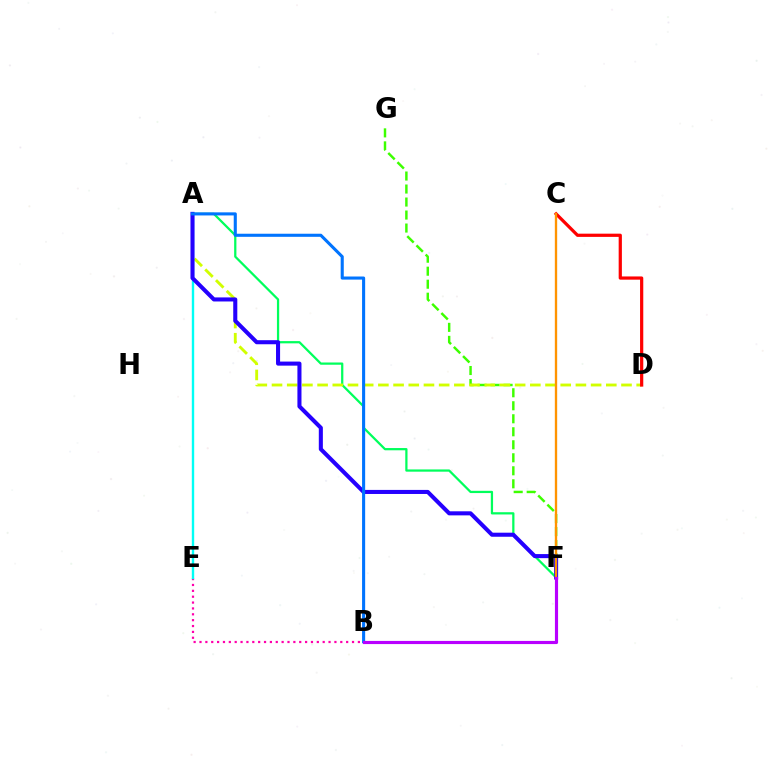{('B', 'E'): [{'color': '#ff00ac', 'line_style': 'dotted', 'thickness': 1.59}], ('F', 'G'): [{'color': '#3dff00', 'line_style': 'dashed', 'thickness': 1.77}], ('A', 'F'): [{'color': '#00ff5c', 'line_style': 'solid', 'thickness': 1.62}, {'color': '#2500ff', 'line_style': 'solid', 'thickness': 2.93}], ('A', 'D'): [{'color': '#d1ff00', 'line_style': 'dashed', 'thickness': 2.06}], ('C', 'D'): [{'color': '#ff0000', 'line_style': 'solid', 'thickness': 2.32}], ('A', 'E'): [{'color': '#00fff6', 'line_style': 'solid', 'thickness': 1.71}], ('C', 'F'): [{'color': '#ff9400', 'line_style': 'solid', 'thickness': 1.68}], ('A', 'B'): [{'color': '#0074ff', 'line_style': 'solid', 'thickness': 2.22}], ('B', 'F'): [{'color': '#b900ff', 'line_style': 'solid', 'thickness': 2.27}]}